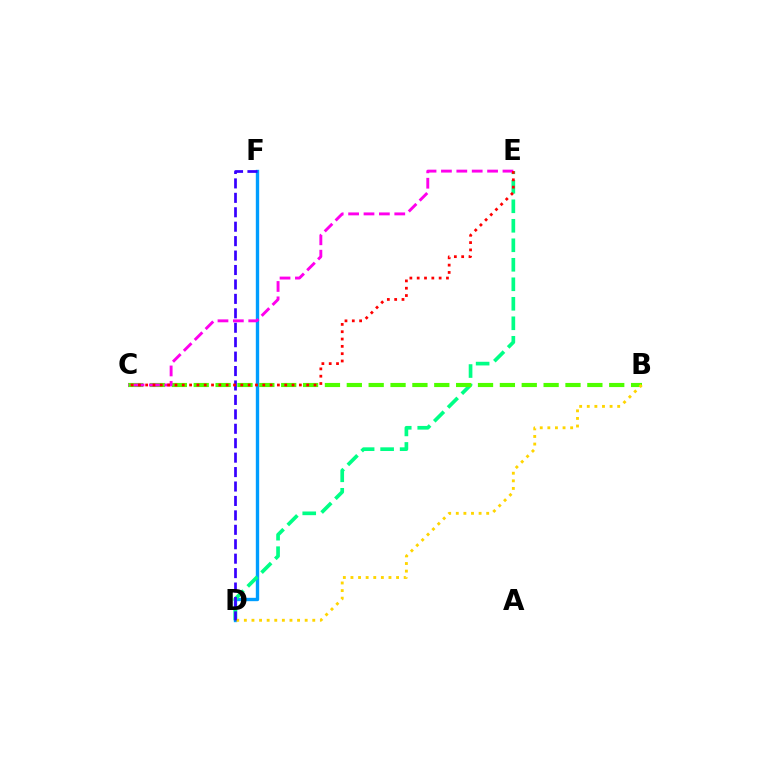{('D', 'F'): [{'color': '#009eff', 'line_style': 'solid', 'thickness': 2.42}, {'color': '#3700ff', 'line_style': 'dashed', 'thickness': 1.96}], ('D', 'E'): [{'color': '#00ff86', 'line_style': 'dashed', 'thickness': 2.65}], ('B', 'C'): [{'color': '#4fff00', 'line_style': 'dashed', 'thickness': 2.97}], ('B', 'D'): [{'color': '#ffd500', 'line_style': 'dotted', 'thickness': 2.07}], ('C', 'E'): [{'color': '#ff00ed', 'line_style': 'dashed', 'thickness': 2.09}, {'color': '#ff0000', 'line_style': 'dotted', 'thickness': 1.99}]}